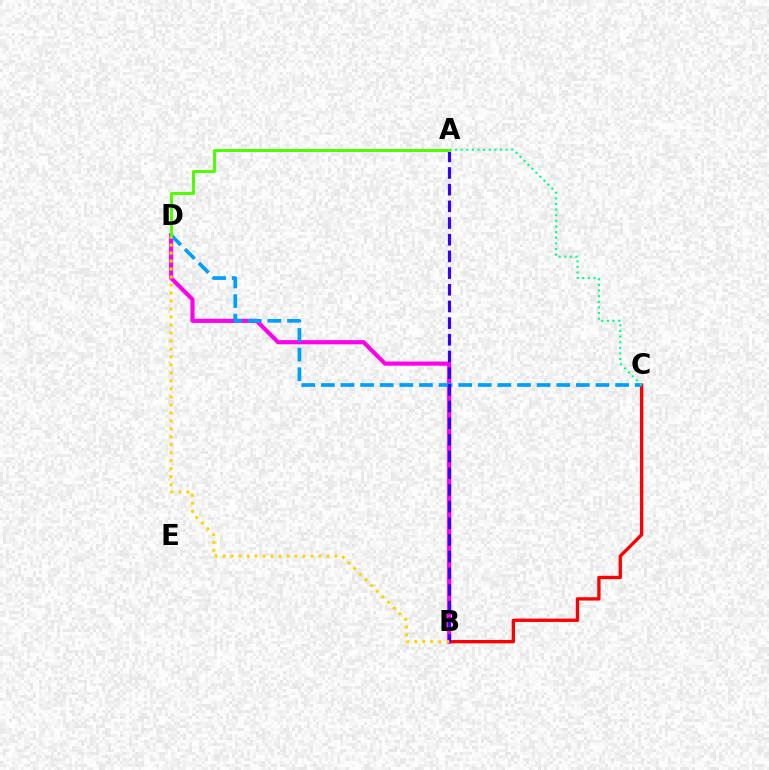{('B', 'C'): [{'color': '#ff0000', 'line_style': 'solid', 'thickness': 2.4}], ('B', 'D'): [{'color': '#ff00ed', 'line_style': 'solid', 'thickness': 2.99}, {'color': '#ffd500', 'line_style': 'dotted', 'thickness': 2.17}], ('C', 'D'): [{'color': '#009eff', 'line_style': 'dashed', 'thickness': 2.66}], ('A', 'C'): [{'color': '#00ff86', 'line_style': 'dotted', 'thickness': 1.53}], ('A', 'B'): [{'color': '#3700ff', 'line_style': 'dashed', 'thickness': 2.27}], ('A', 'D'): [{'color': '#4fff00', 'line_style': 'solid', 'thickness': 2.17}]}